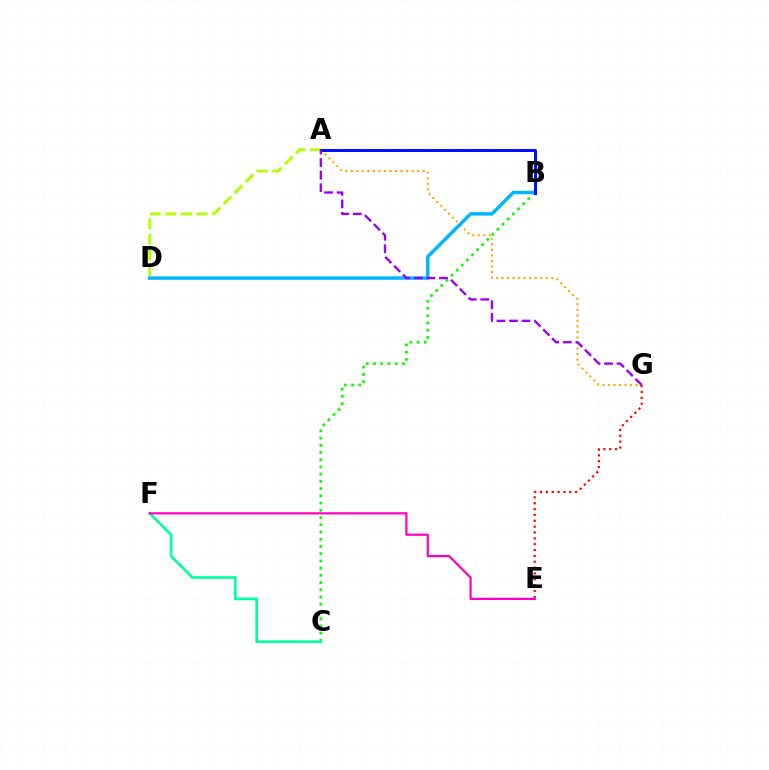{('A', 'G'): [{'color': '#ffa500', 'line_style': 'dotted', 'thickness': 1.5}, {'color': '#9b00ff', 'line_style': 'dashed', 'thickness': 1.7}], ('E', 'G'): [{'color': '#ff0000', 'line_style': 'dotted', 'thickness': 1.59}], ('A', 'D'): [{'color': '#b3ff00', 'line_style': 'dashed', 'thickness': 2.11}], ('B', 'C'): [{'color': '#08ff00', 'line_style': 'dotted', 'thickness': 1.96}], ('B', 'D'): [{'color': '#00b5ff', 'line_style': 'solid', 'thickness': 2.48}], ('A', 'B'): [{'color': '#0010ff', 'line_style': 'solid', 'thickness': 2.17}], ('C', 'F'): [{'color': '#00ff9d', 'line_style': 'solid', 'thickness': 1.89}], ('E', 'F'): [{'color': '#ff00bd', 'line_style': 'solid', 'thickness': 1.59}]}